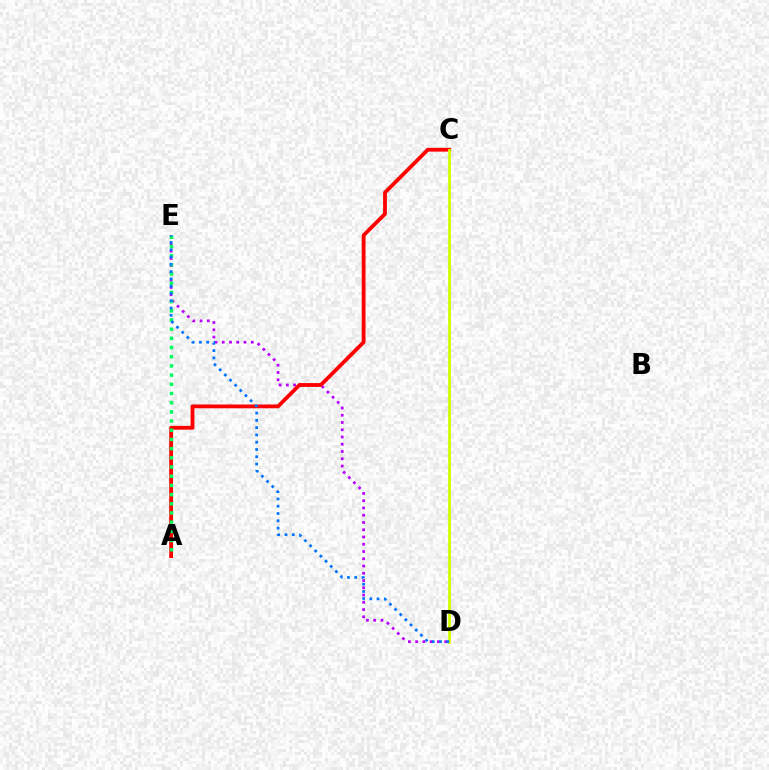{('D', 'E'): [{'color': '#b900ff', 'line_style': 'dotted', 'thickness': 1.97}, {'color': '#0074ff', 'line_style': 'dotted', 'thickness': 1.98}], ('A', 'C'): [{'color': '#ff0000', 'line_style': 'solid', 'thickness': 2.74}], ('C', 'D'): [{'color': '#d1ff00', 'line_style': 'solid', 'thickness': 1.99}], ('A', 'E'): [{'color': '#00ff5c', 'line_style': 'dotted', 'thickness': 2.5}]}